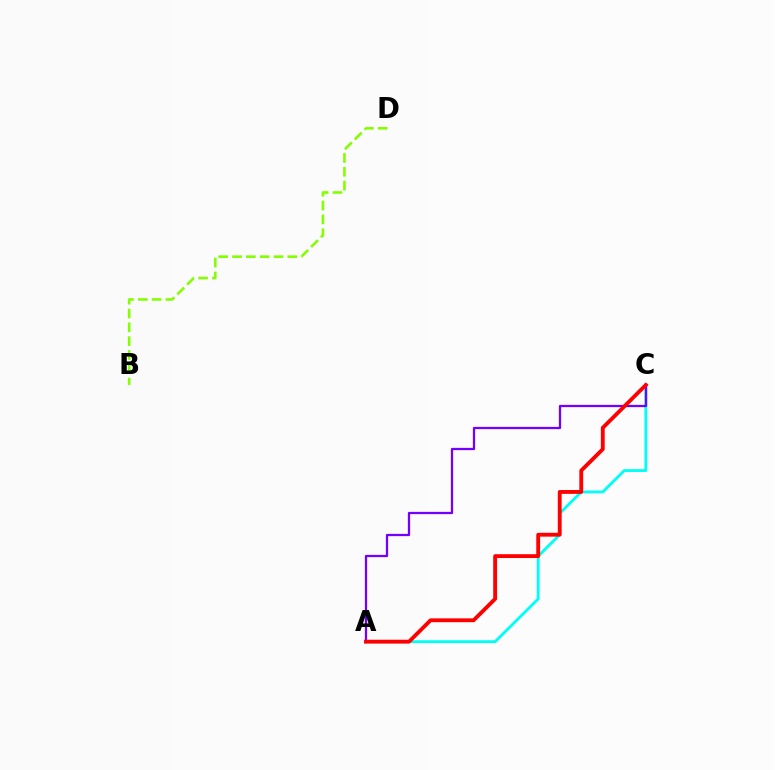{('A', 'C'): [{'color': '#00fff6', 'line_style': 'solid', 'thickness': 2.05}, {'color': '#7200ff', 'line_style': 'solid', 'thickness': 1.64}, {'color': '#ff0000', 'line_style': 'solid', 'thickness': 2.76}], ('B', 'D'): [{'color': '#84ff00', 'line_style': 'dashed', 'thickness': 1.88}]}